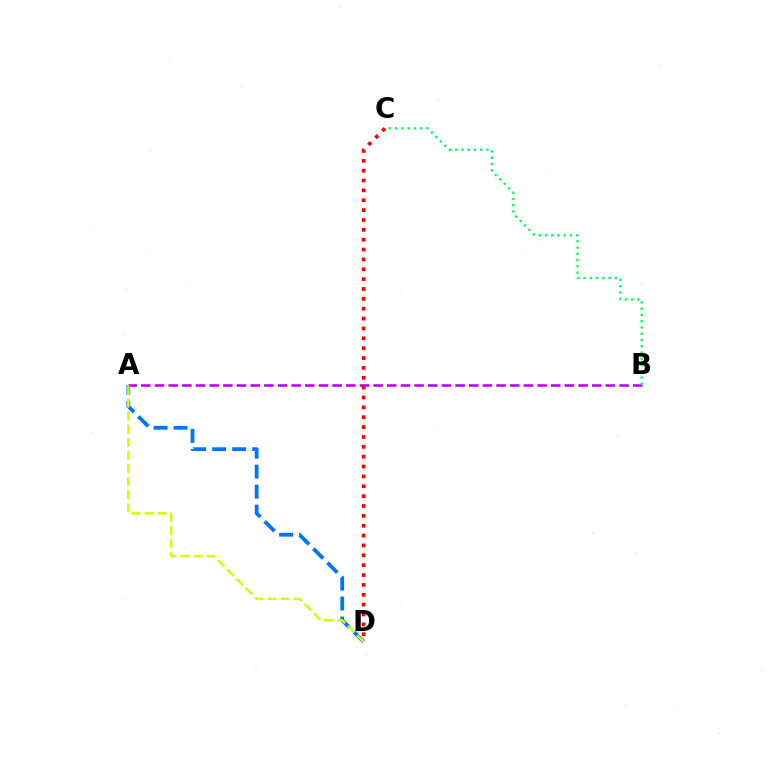{('A', 'D'): [{'color': '#0074ff', 'line_style': 'dashed', 'thickness': 2.72}, {'color': '#d1ff00', 'line_style': 'dashed', 'thickness': 1.78}], ('A', 'B'): [{'color': '#b900ff', 'line_style': 'dashed', 'thickness': 1.86}], ('C', 'D'): [{'color': '#ff0000', 'line_style': 'dotted', 'thickness': 2.68}], ('B', 'C'): [{'color': '#00ff5c', 'line_style': 'dotted', 'thickness': 1.7}]}